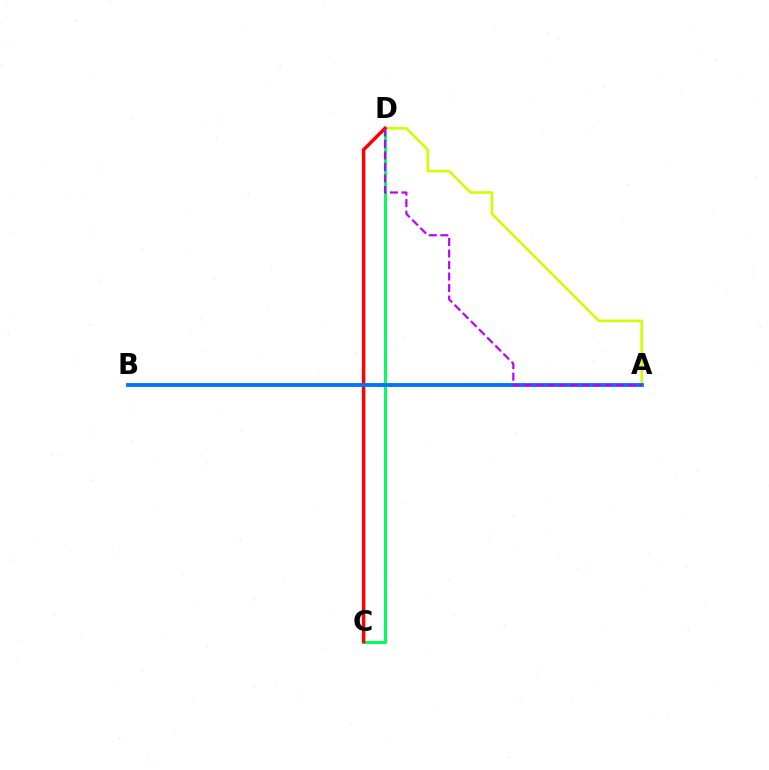{('C', 'D'): [{'color': '#00ff5c', 'line_style': 'solid', 'thickness': 2.16}, {'color': '#ff0000', 'line_style': 'solid', 'thickness': 2.5}], ('A', 'D'): [{'color': '#d1ff00', 'line_style': 'solid', 'thickness': 1.9}, {'color': '#b900ff', 'line_style': 'dashed', 'thickness': 1.56}], ('A', 'B'): [{'color': '#0074ff', 'line_style': 'solid', 'thickness': 2.77}]}